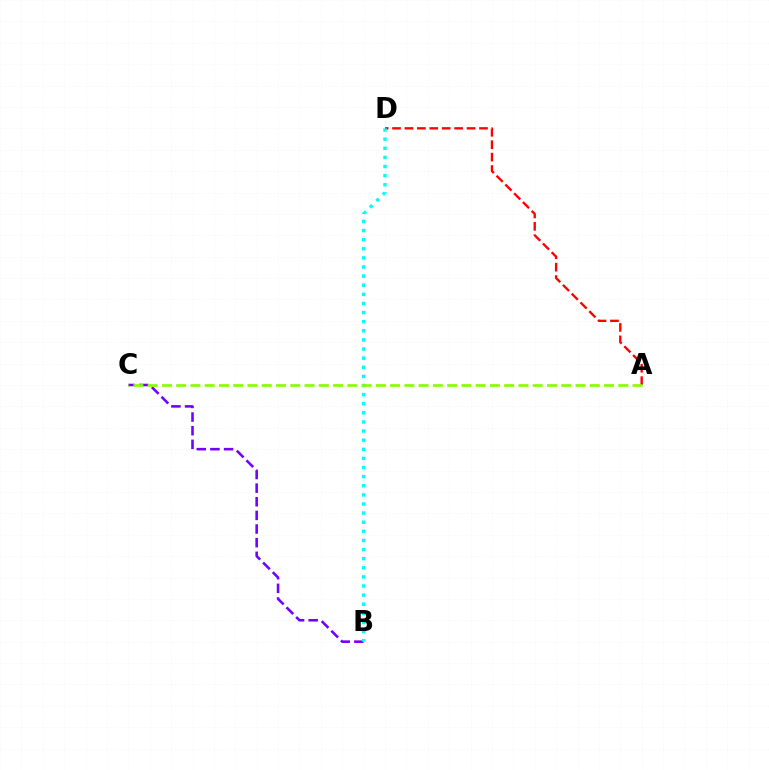{('A', 'D'): [{'color': '#ff0000', 'line_style': 'dashed', 'thickness': 1.69}], ('B', 'C'): [{'color': '#7200ff', 'line_style': 'dashed', 'thickness': 1.85}], ('B', 'D'): [{'color': '#00fff6', 'line_style': 'dotted', 'thickness': 2.48}], ('A', 'C'): [{'color': '#84ff00', 'line_style': 'dashed', 'thickness': 1.94}]}